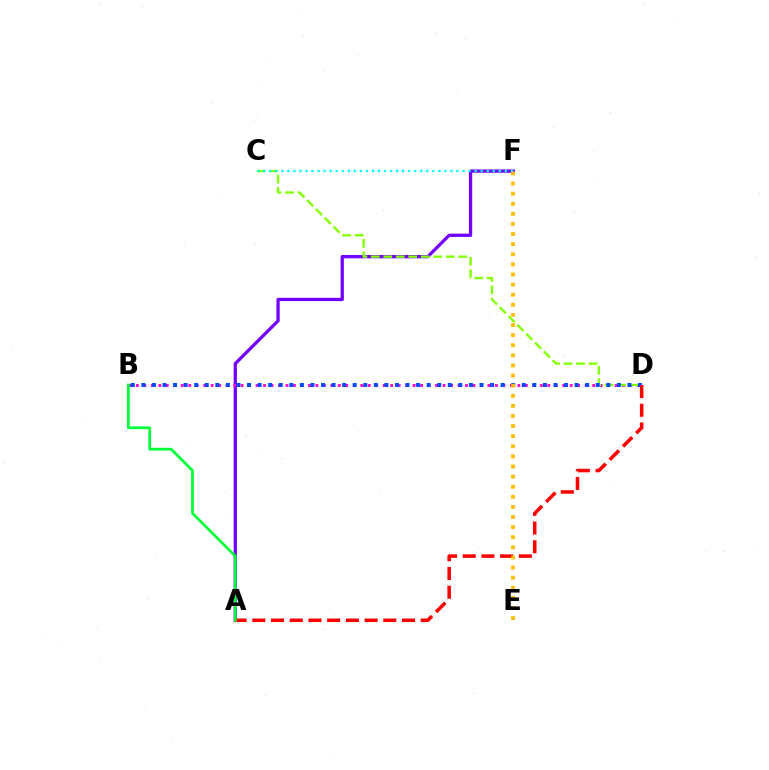{('A', 'F'): [{'color': '#7200ff', 'line_style': 'solid', 'thickness': 2.36}], ('B', 'D'): [{'color': '#ff00cf', 'line_style': 'dotted', 'thickness': 2.03}, {'color': '#004bff', 'line_style': 'dotted', 'thickness': 2.87}], ('C', 'D'): [{'color': '#84ff00', 'line_style': 'dashed', 'thickness': 1.7}], ('C', 'F'): [{'color': '#00fff6', 'line_style': 'dotted', 'thickness': 1.64}], ('A', 'D'): [{'color': '#ff0000', 'line_style': 'dashed', 'thickness': 2.54}], ('E', 'F'): [{'color': '#ffbd00', 'line_style': 'dotted', 'thickness': 2.75}], ('A', 'B'): [{'color': '#00ff39', 'line_style': 'solid', 'thickness': 1.97}]}